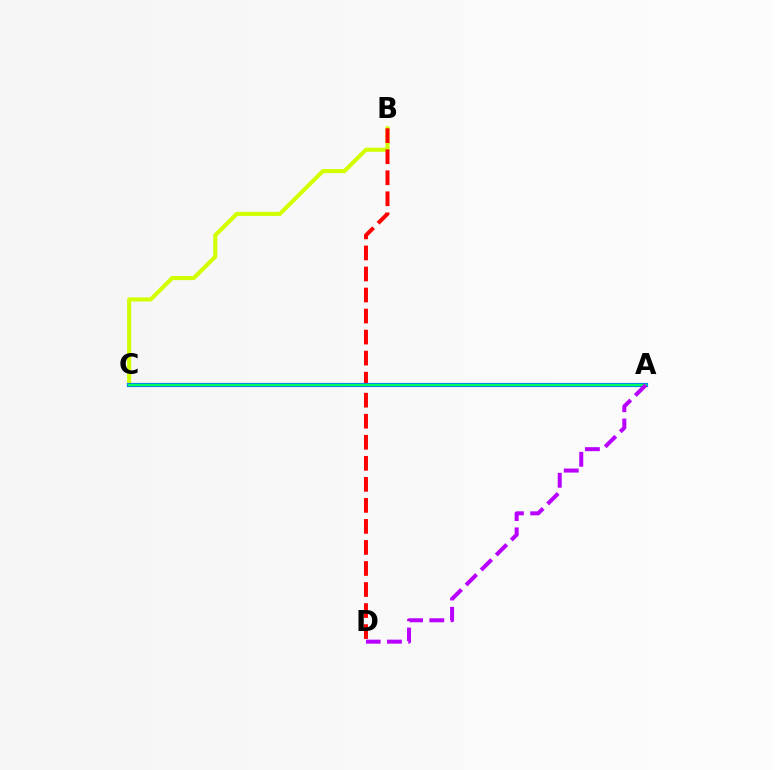{('B', 'C'): [{'color': '#d1ff00', 'line_style': 'solid', 'thickness': 2.95}], ('B', 'D'): [{'color': '#ff0000', 'line_style': 'dashed', 'thickness': 2.86}], ('A', 'C'): [{'color': '#0074ff', 'line_style': 'solid', 'thickness': 3.0}, {'color': '#00ff5c', 'line_style': 'solid', 'thickness': 1.73}], ('A', 'D'): [{'color': '#b900ff', 'line_style': 'dashed', 'thickness': 2.89}]}